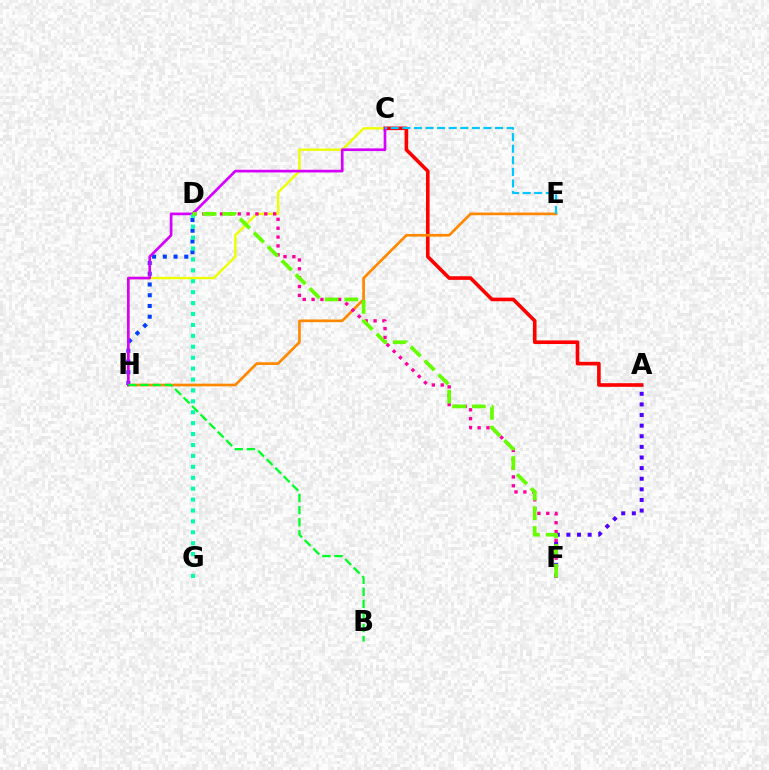{('A', 'C'): [{'color': '#ff0000', 'line_style': 'solid', 'thickness': 2.61}], ('C', 'H'): [{'color': '#eeff00', 'line_style': 'solid', 'thickness': 1.71}, {'color': '#d600ff', 'line_style': 'solid', 'thickness': 1.93}], ('A', 'F'): [{'color': '#4f00ff', 'line_style': 'dotted', 'thickness': 2.88}], ('E', 'H'): [{'color': '#ff8800', 'line_style': 'solid', 'thickness': 1.93}], ('D', 'F'): [{'color': '#ff00a0', 'line_style': 'dotted', 'thickness': 2.41}, {'color': '#66ff00', 'line_style': 'dashed', 'thickness': 2.67}], ('D', 'H'): [{'color': '#003fff', 'line_style': 'dotted', 'thickness': 2.92}], ('D', 'G'): [{'color': '#00ffaf', 'line_style': 'dotted', 'thickness': 2.97}], ('C', 'E'): [{'color': '#00c7ff', 'line_style': 'dashed', 'thickness': 1.57}], ('B', 'H'): [{'color': '#00ff27', 'line_style': 'dashed', 'thickness': 1.64}]}